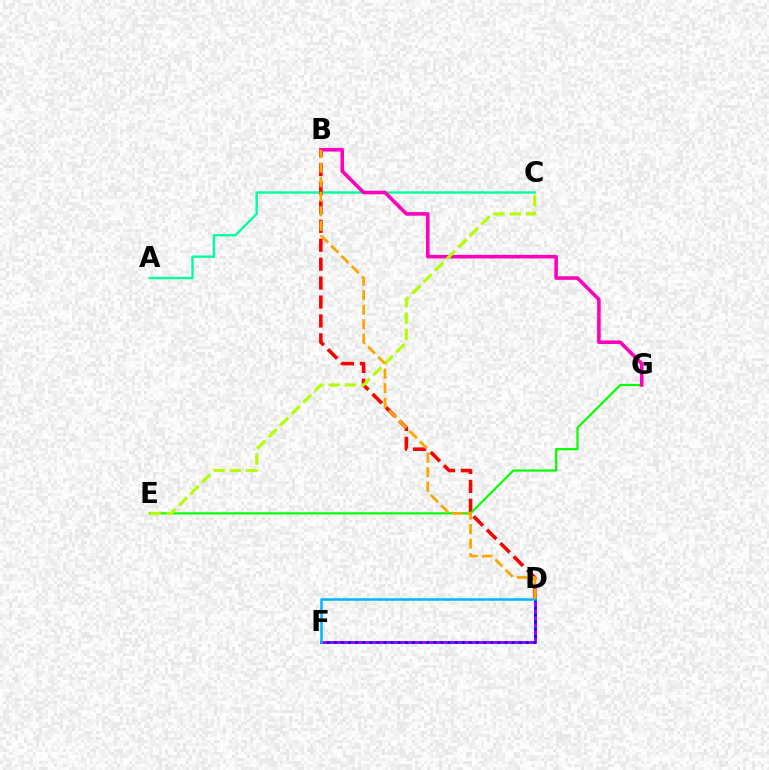{('D', 'F'): [{'color': '#9b00ff', 'line_style': 'solid', 'thickness': 2.08}, {'color': '#0010ff', 'line_style': 'dotted', 'thickness': 1.93}, {'color': '#00b5ff', 'line_style': 'solid', 'thickness': 1.81}], ('A', 'C'): [{'color': '#00ff9d', 'line_style': 'solid', 'thickness': 1.71}], ('B', 'D'): [{'color': '#ff0000', 'line_style': 'dashed', 'thickness': 2.57}, {'color': '#ffa500', 'line_style': 'dashed', 'thickness': 1.97}], ('E', 'G'): [{'color': '#08ff00', 'line_style': 'solid', 'thickness': 1.58}], ('B', 'G'): [{'color': '#ff00bd', 'line_style': 'solid', 'thickness': 2.57}], ('C', 'E'): [{'color': '#b3ff00', 'line_style': 'dashed', 'thickness': 2.21}]}